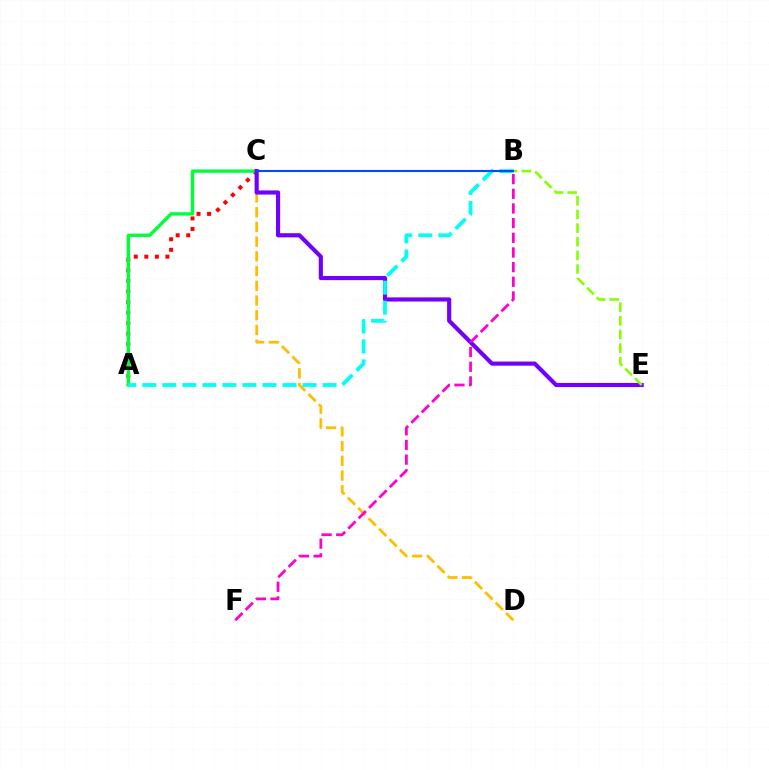{('A', 'C'): [{'color': '#ff0000', 'line_style': 'dotted', 'thickness': 2.87}, {'color': '#00ff39', 'line_style': 'solid', 'thickness': 2.42}], ('C', 'D'): [{'color': '#ffbd00', 'line_style': 'dashed', 'thickness': 2.0}], ('C', 'E'): [{'color': '#7200ff', 'line_style': 'solid', 'thickness': 2.98}], ('A', 'B'): [{'color': '#00fff6', 'line_style': 'dashed', 'thickness': 2.72}], ('B', 'E'): [{'color': '#84ff00', 'line_style': 'dashed', 'thickness': 1.86}], ('B', 'C'): [{'color': '#004bff', 'line_style': 'solid', 'thickness': 1.51}], ('B', 'F'): [{'color': '#ff00cf', 'line_style': 'dashed', 'thickness': 1.99}]}